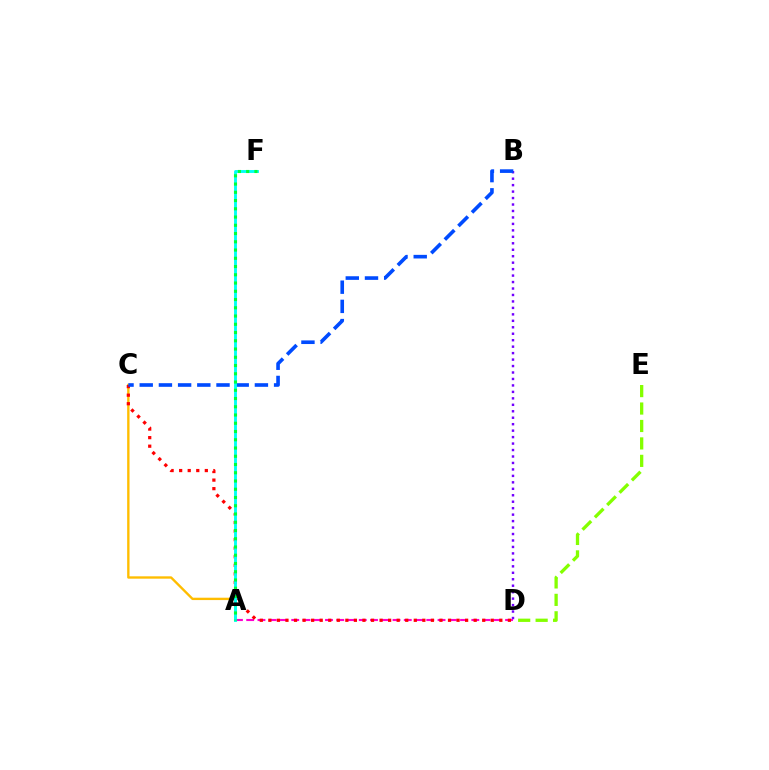{('B', 'D'): [{'color': '#7200ff', 'line_style': 'dotted', 'thickness': 1.76}], ('D', 'E'): [{'color': '#84ff00', 'line_style': 'dashed', 'thickness': 2.37}], ('A', 'D'): [{'color': '#ff00cf', 'line_style': 'dashed', 'thickness': 1.53}], ('A', 'C'): [{'color': '#ffbd00', 'line_style': 'solid', 'thickness': 1.7}], ('C', 'D'): [{'color': '#ff0000', 'line_style': 'dotted', 'thickness': 2.32}], ('B', 'C'): [{'color': '#004bff', 'line_style': 'dashed', 'thickness': 2.61}], ('A', 'F'): [{'color': '#00fff6', 'line_style': 'solid', 'thickness': 2.08}, {'color': '#00ff39', 'line_style': 'dotted', 'thickness': 2.24}]}